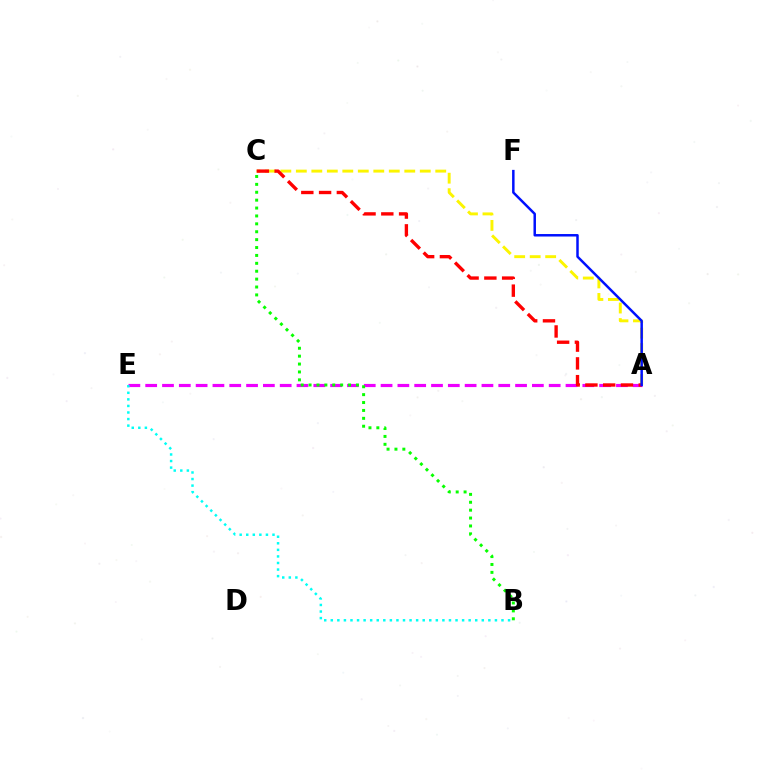{('A', 'C'): [{'color': '#fcf500', 'line_style': 'dashed', 'thickness': 2.1}, {'color': '#ff0000', 'line_style': 'dashed', 'thickness': 2.41}], ('A', 'E'): [{'color': '#ee00ff', 'line_style': 'dashed', 'thickness': 2.28}], ('B', 'C'): [{'color': '#08ff00', 'line_style': 'dotted', 'thickness': 2.15}], ('B', 'E'): [{'color': '#00fff6', 'line_style': 'dotted', 'thickness': 1.78}], ('A', 'F'): [{'color': '#0010ff', 'line_style': 'solid', 'thickness': 1.79}]}